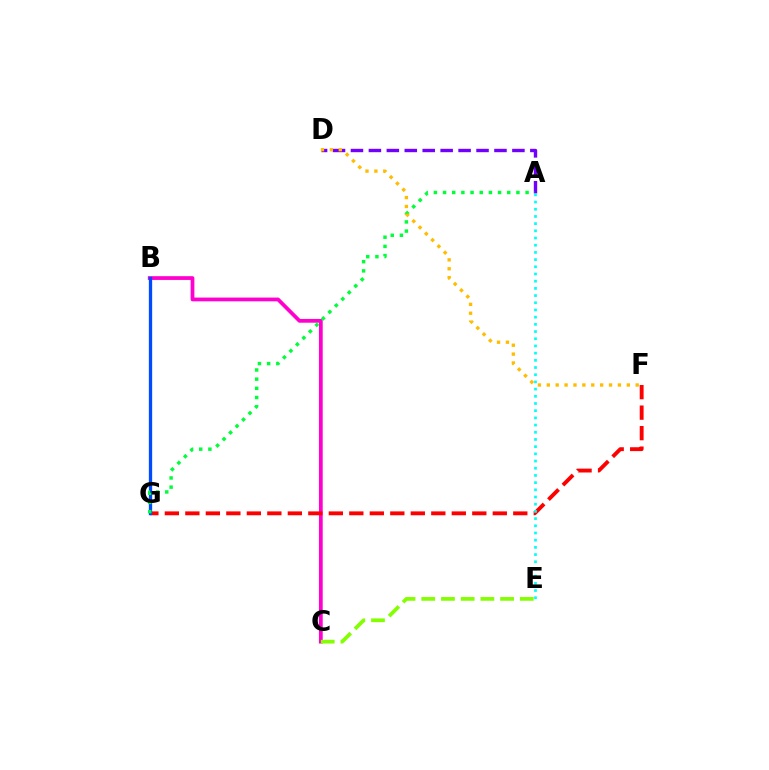{('B', 'C'): [{'color': '#ff00cf', 'line_style': 'solid', 'thickness': 2.7}], ('F', 'G'): [{'color': '#ff0000', 'line_style': 'dashed', 'thickness': 2.78}], ('C', 'E'): [{'color': '#84ff00', 'line_style': 'dashed', 'thickness': 2.68}], ('A', 'D'): [{'color': '#7200ff', 'line_style': 'dashed', 'thickness': 2.44}], ('B', 'G'): [{'color': '#004bff', 'line_style': 'solid', 'thickness': 2.38}], ('A', 'E'): [{'color': '#00fff6', 'line_style': 'dotted', 'thickness': 1.95}], ('A', 'G'): [{'color': '#00ff39', 'line_style': 'dotted', 'thickness': 2.49}], ('D', 'F'): [{'color': '#ffbd00', 'line_style': 'dotted', 'thickness': 2.42}]}